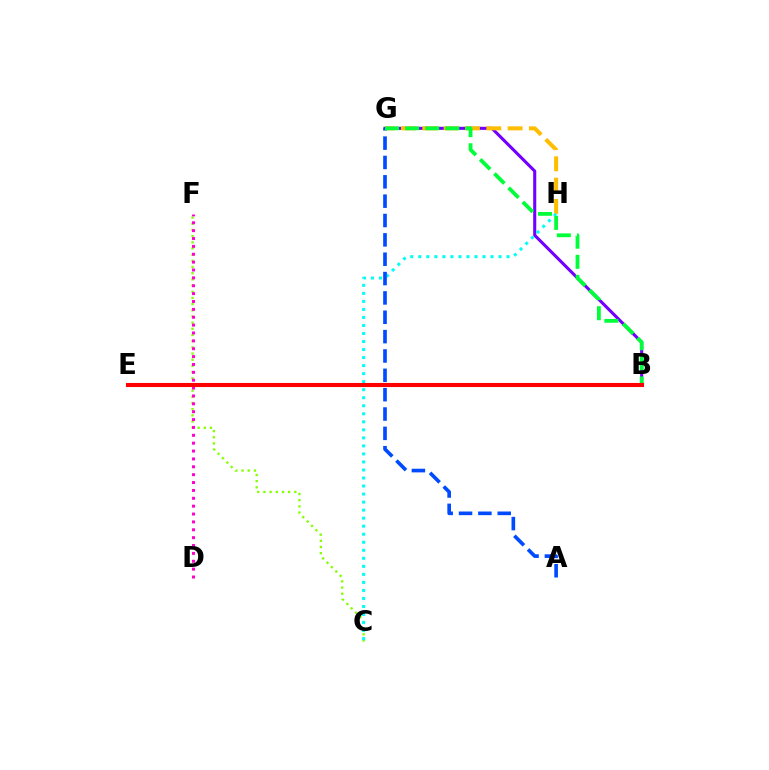{('B', 'G'): [{'color': '#7200ff', 'line_style': 'solid', 'thickness': 2.22}, {'color': '#00ff39', 'line_style': 'dashed', 'thickness': 2.73}], ('C', 'F'): [{'color': '#84ff00', 'line_style': 'dotted', 'thickness': 1.68}], ('G', 'H'): [{'color': '#ffbd00', 'line_style': 'dashed', 'thickness': 2.9}], ('C', 'H'): [{'color': '#00fff6', 'line_style': 'dotted', 'thickness': 2.18}], ('A', 'G'): [{'color': '#004bff', 'line_style': 'dashed', 'thickness': 2.63}], ('D', 'F'): [{'color': '#ff00cf', 'line_style': 'dotted', 'thickness': 2.14}], ('B', 'E'): [{'color': '#ff0000', 'line_style': 'solid', 'thickness': 2.94}]}